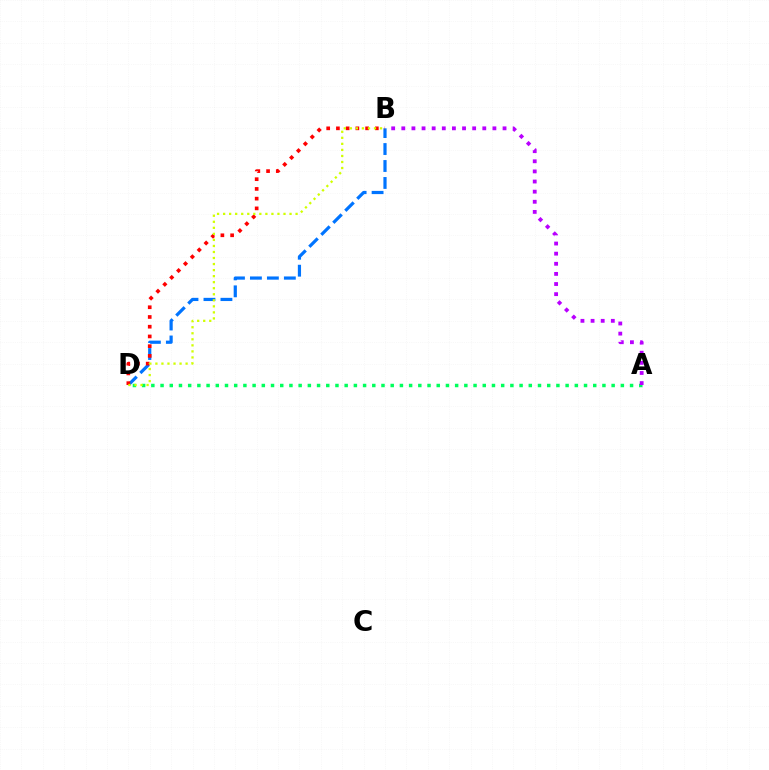{('B', 'D'): [{'color': '#0074ff', 'line_style': 'dashed', 'thickness': 2.3}, {'color': '#ff0000', 'line_style': 'dotted', 'thickness': 2.64}, {'color': '#d1ff00', 'line_style': 'dotted', 'thickness': 1.64}], ('A', 'D'): [{'color': '#00ff5c', 'line_style': 'dotted', 'thickness': 2.5}], ('A', 'B'): [{'color': '#b900ff', 'line_style': 'dotted', 'thickness': 2.75}]}